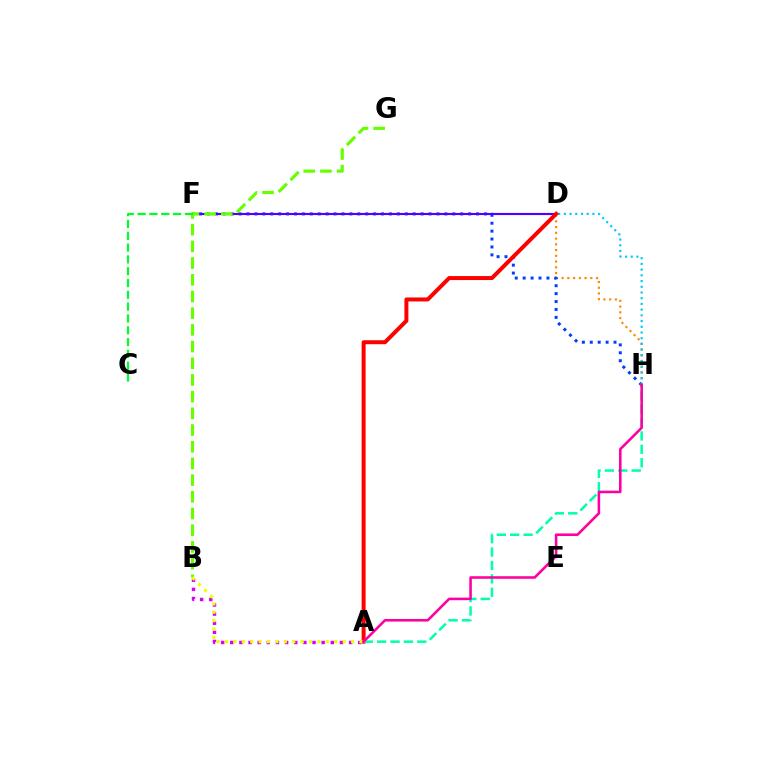{('A', 'B'): [{'color': '#d600ff', 'line_style': 'dotted', 'thickness': 2.48}, {'color': '#eeff00', 'line_style': 'dotted', 'thickness': 2.28}], ('D', 'H'): [{'color': '#ff8800', 'line_style': 'dotted', 'thickness': 1.56}, {'color': '#00c7ff', 'line_style': 'dotted', 'thickness': 1.55}], ('F', 'H'): [{'color': '#003fff', 'line_style': 'dotted', 'thickness': 2.15}], ('D', 'F'): [{'color': '#4f00ff', 'line_style': 'solid', 'thickness': 1.53}], ('B', 'G'): [{'color': '#66ff00', 'line_style': 'dashed', 'thickness': 2.27}], ('A', 'D'): [{'color': '#ff0000', 'line_style': 'solid', 'thickness': 2.87}], ('C', 'F'): [{'color': '#00ff27', 'line_style': 'dashed', 'thickness': 1.6}], ('A', 'H'): [{'color': '#00ffaf', 'line_style': 'dashed', 'thickness': 1.82}, {'color': '#ff00a0', 'line_style': 'solid', 'thickness': 1.85}]}